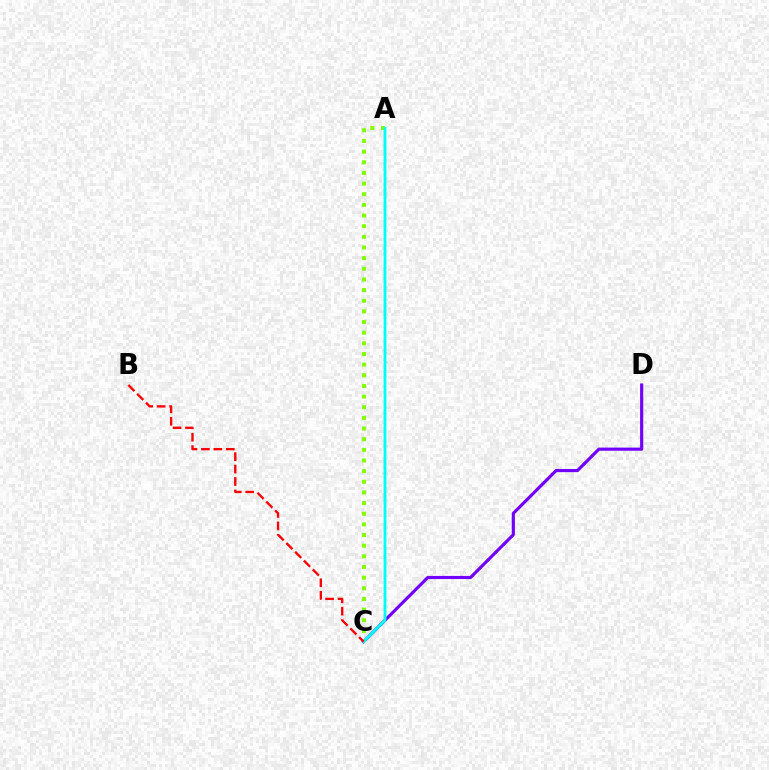{('C', 'D'): [{'color': '#7200ff', 'line_style': 'solid', 'thickness': 2.26}], ('A', 'C'): [{'color': '#84ff00', 'line_style': 'dotted', 'thickness': 2.89}, {'color': '#00fff6', 'line_style': 'solid', 'thickness': 2.04}], ('B', 'C'): [{'color': '#ff0000', 'line_style': 'dashed', 'thickness': 1.69}]}